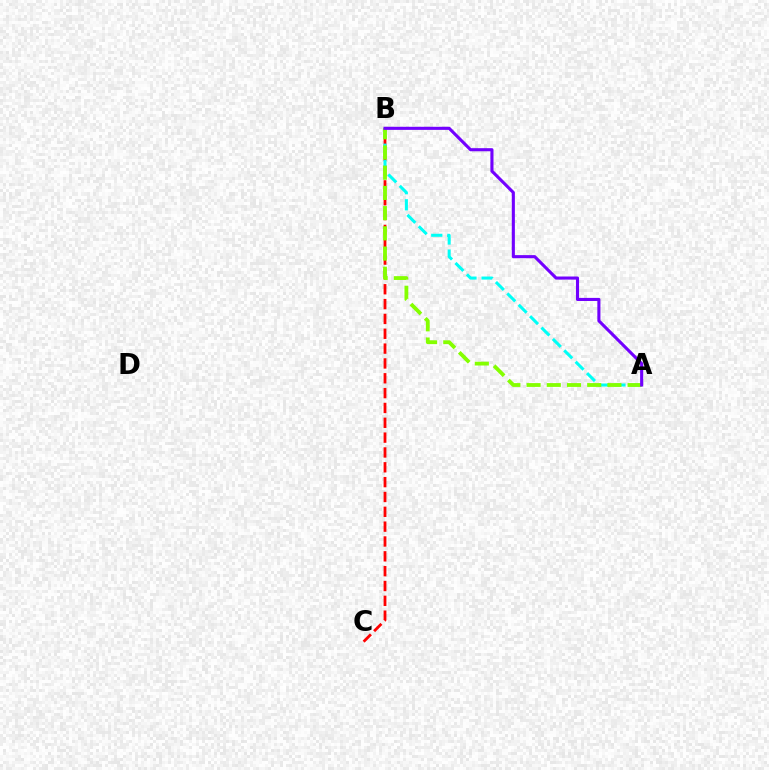{('B', 'C'): [{'color': '#ff0000', 'line_style': 'dashed', 'thickness': 2.02}], ('A', 'B'): [{'color': '#00fff6', 'line_style': 'dashed', 'thickness': 2.19}, {'color': '#84ff00', 'line_style': 'dashed', 'thickness': 2.74}, {'color': '#7200ff', 'line_style': 'solid', 'thickness': 2.23}]}